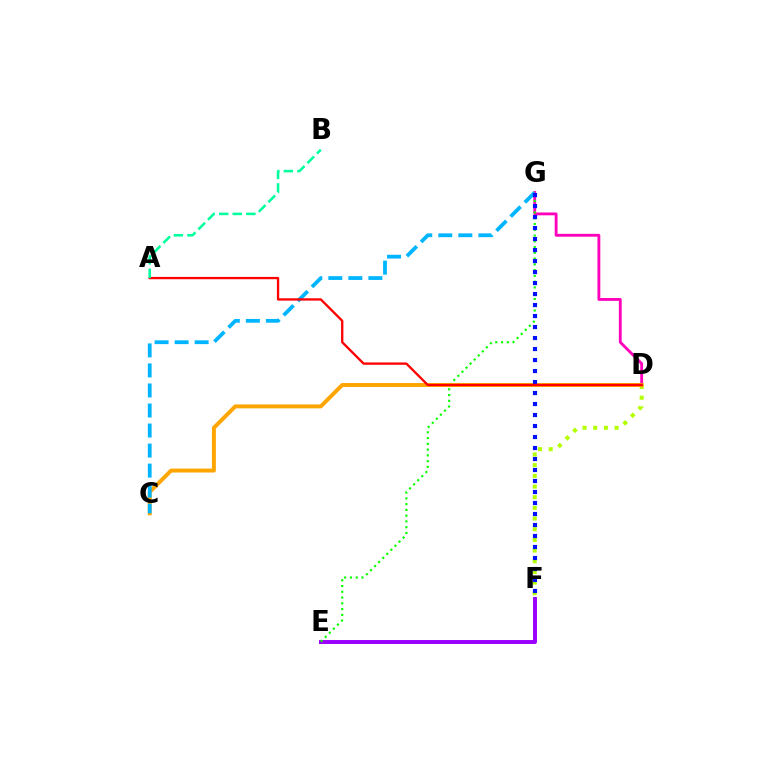{('E', 'F'): [{'color': '#9b00ff', 'line_style': 'solid', 'thickness': 2.83}], ('D', 'G'): [{'color': '#ff00bd', 'line_style': 'solid', 'thickness': 2.05}], ('E', 'G'): [{'color': '#08ff00', 'line_style': 'dotted', 'thickness': 1.57}], ('D', 'F'): [{'color': '#b3ff00', 'line_style': 'dotted', 'thickness': 2.9}], ('C', 'D'): [{'color': '#ffa500', 'line_style': 'solid', 'thickness': 2.84}], ('C', 'G'): [{'color': '#00b5ff', 'line_style': 'dashed', 'thickness': 2.72}], ('F', 'G'): [{'color': '#0010ff', 'line_style': 'dotted', 'thickness': 2.99}], ('A', 'D'): [{'color': '#ff0000', 'line_style': 'solid', 'thickness': 1.67}], ('A', 'B'): [{'color': '#00ff9d', 'line_style': 'dashed', 'thickness': 1.84}]}